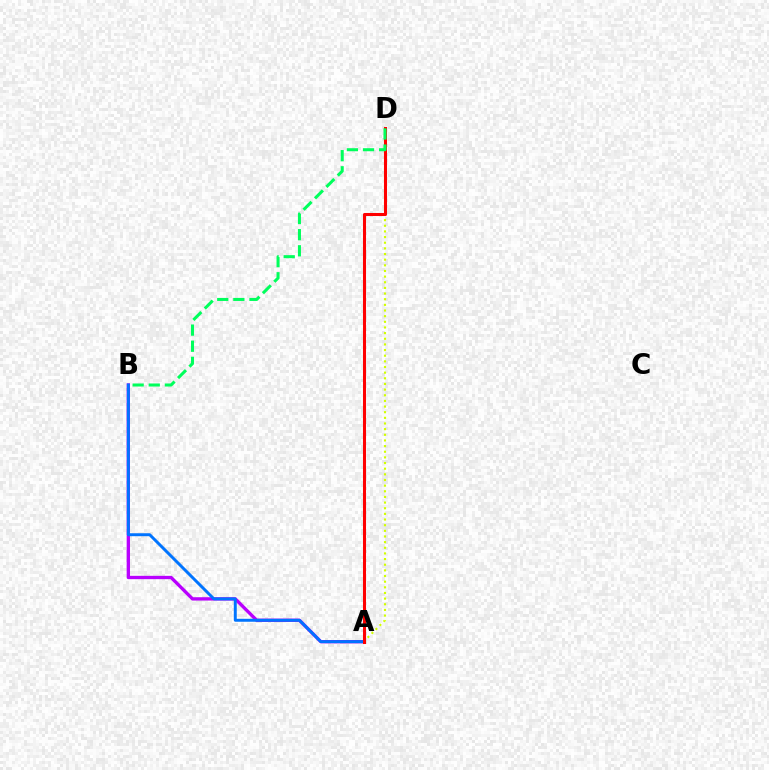{('A', 'D'): [{'color': '#d1ff00', 'line_style': 'dotted', 'thickness': 1.53}, {'color': '#ff0000', 'line_style': 'solid', 'thickness': 2.19}], ('A', 'B'): [{'color': '#b900ff', 'line_style': 'solid', 'thickness': 2.4}, {'color': '#0074ff', 'line_style': 'solid', 'thickness': 2.13}], ('B', 'D'): [{'color': '#00ff5c', 'line_style': 'dashed', 'thickness': 2.19}]}